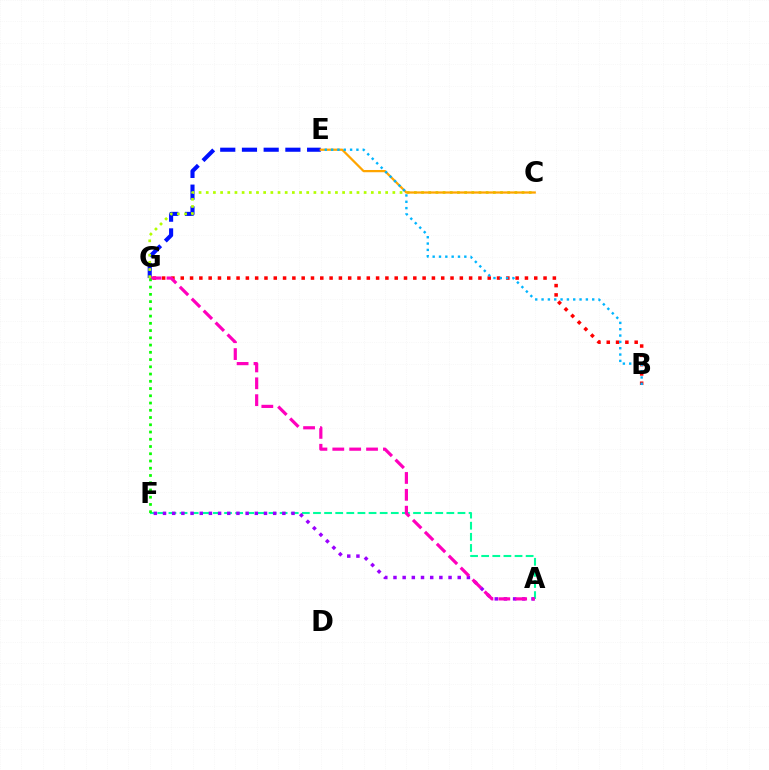{('B', 'G'): [{'color': '#ff0000', 'line_style': 'dotted', 'thickness': 2.53}], ('A', 'F'): [{'color': '#00ff9d', 'line_style': 'dashed', 'thickness': 1.51}, {'color': '#9b00ff', 'line_style': 'dotted', 'thickness': 2.49}], ('E', 'G'): [{'color': '#0010ff', 'line_style': 'dashed', 'thickness': 2.95}], ('A', 'G'): [{'color': '#ff00bd', 'line_style': 'dashed', 'thickness': 2.29}], ('C', 'G'): [{'color': '#b3ff00', 'line_style': 'dotted', 'thickness': 1.95}], ('F', 'G'): [{'color': '#08ff00', 'line_style': 'dotted', 'thickness': 1.97}], ('C', 'E'): [{'color': '#ffa500', 'line_style': 'solid', 'thickness': 1.62}], ('B', 'E'): [{'color': '#00b5ff', 'line_style': 'dotted', 'thickness': 1.72}]}